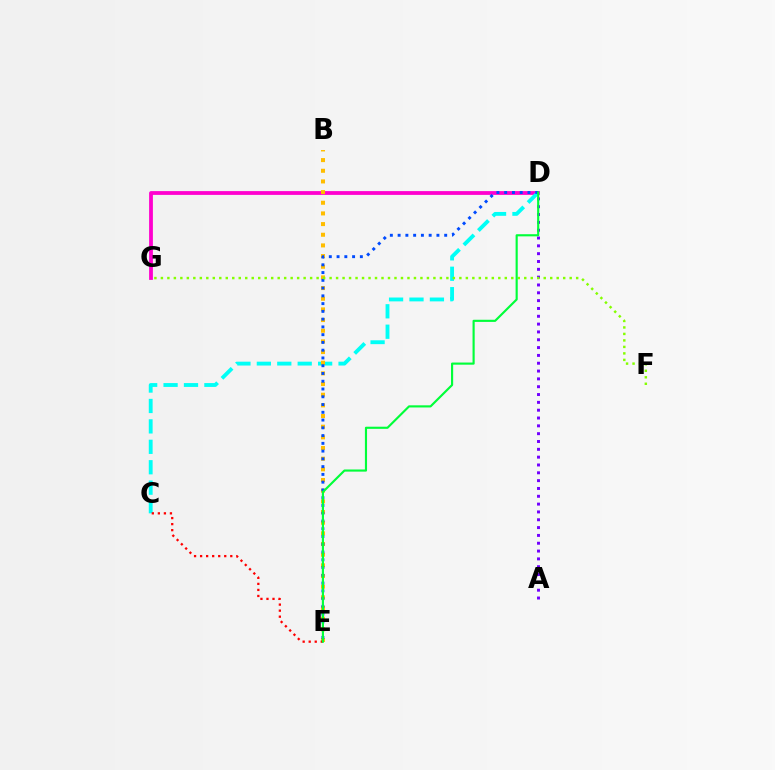{('D', 'G'): [{'color': '#ff00cf', 'line_style': 'solid', 'thickness': 2.73}], ('C', 'D'): [{'color': '#00fff6', 'line_style': 'dashed', 'thickness': 2.77}], ('B', 'E'): [{'color': '#ffbd00', 'line_style': 'dotted', 'thickness': 2.9}], ('D', 'E'): [{'color': '#004bff', 'line_style': 'dotted', 'thickness': 2.11}, {'color': '#00ff39', 'line_style': 'solid', 'thickness': 1.54}], ('A', 'D'): [{'color': '#7200ff', 'line_style': 'dotted', 'thickness': 2.13}], ('F', 'G'): [{'color': '#84ff00', 'line_style': 'dotted', 'thickness': 1.76}], ('C', 'E'): [{'color': '#ff0000', 'line_style': 'dotted', 'thickness': 1.64}]}